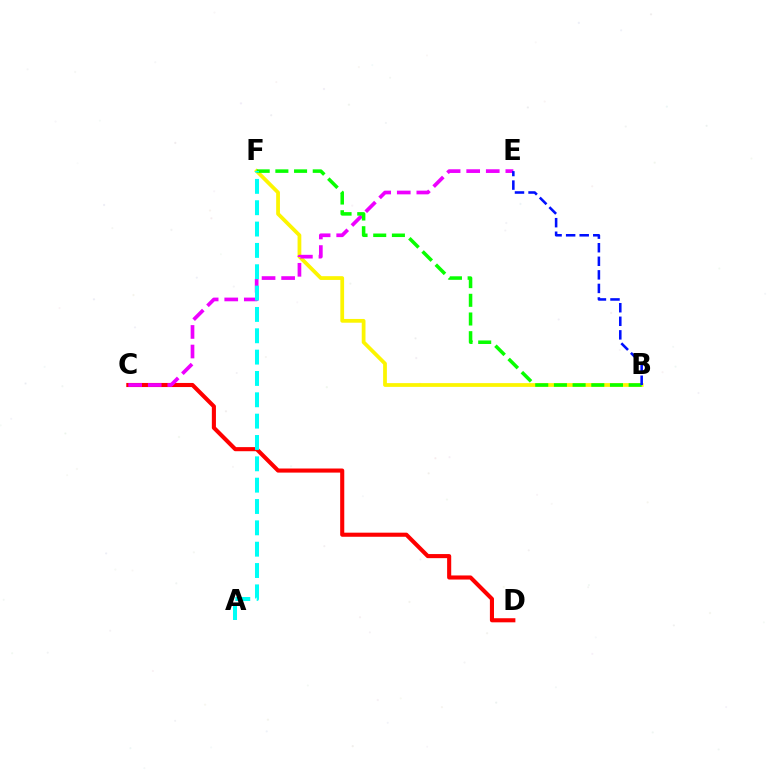{('B', 'F'): [{'color': '#fcf500', 'line_style': 'solid', 'thickness': 2.71}, {'color': '#08ff00', 'line_style': 'dashed', 'thickness': 2.54}], ('C', 'D'): [{'color': '#ff0000', 'line_style': 'solid', 'thickness': 2.95}], ('C', 'E'): [{'color': '#ee00ff', 'line_style': 'dashed', 'thickness': 2.66}], ('A', 'F'): [{'color': '#00fff6', 'line_style': 'dashed', 'thickness': 2.9}], ('B', 'E'): [{'color': '#0010ff', 'line_style': 'dashed', 'thickness': 1.84}]}